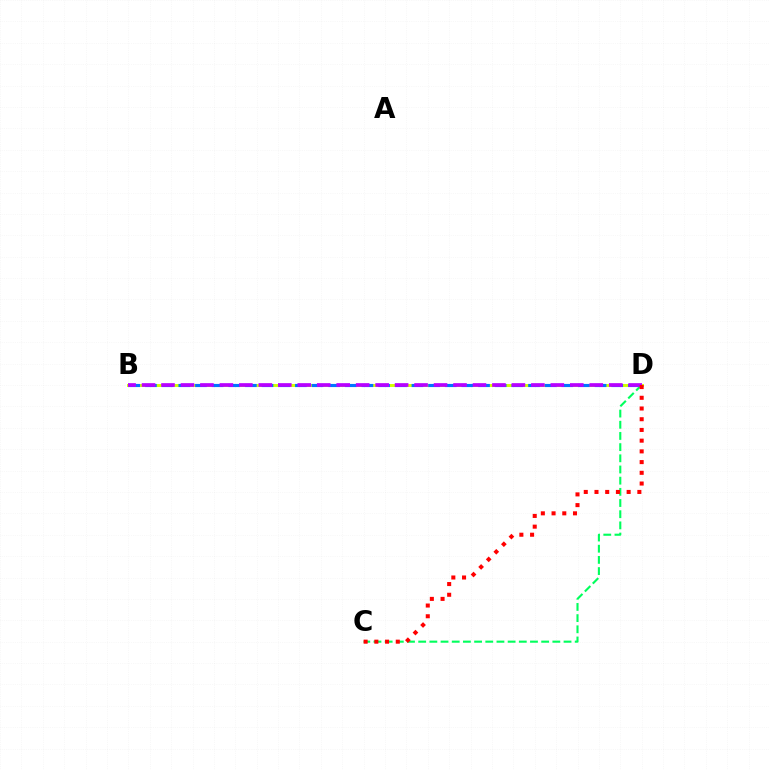{('C', 'D'): [{'color': '#00ff5c', 'line_style': 'dashed', 'thickness': 1.52}, {'color': '#ff0000', 'line_style': 'dotted', 'thickness': 2.91}], ('B', 'D'): [{'color': '#d1ff00', 'line_style': 'solid', 'thickness': 2.12}, {'color': '#0074ff', 'line_style': 'dashed', 'thickness': 2.26}, {'color': '#b900ff', 'line_style': 'dashed', 'thickness': 2.64}]}